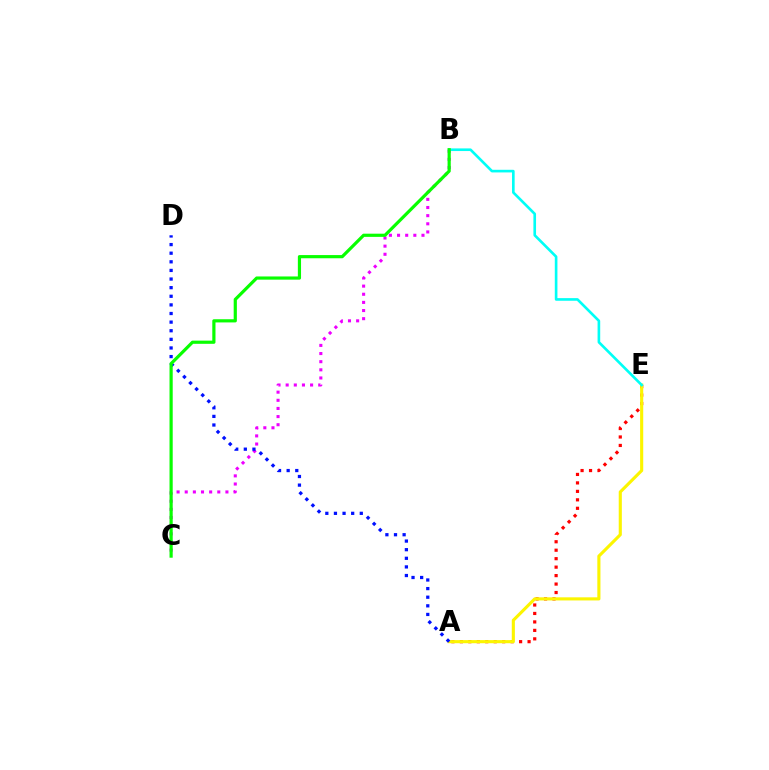{('B', 'C'): [{'color': '#ee00ff', 'line_style': 'dotted', 'thickness': 2.21}, {'color': '#08ff00', 'line_style': 'solid', 'thickness': 2.3}], ('A', 'E'): [{'color': '#ff0000', 'line_style': 'dotted', 'thickness': 2.3}, {'color': '#fcf500', 'line_style': 'solid', 'thickness': 2.24}], ('A', 'D'): [{'color': '#0010ff', 'line_style': 'dotted', 'thickness': 2.34}], ('B', 'E'): [{'color': '#00fff6', 'line_style': 'solid', 'thickness': 1.9}]}